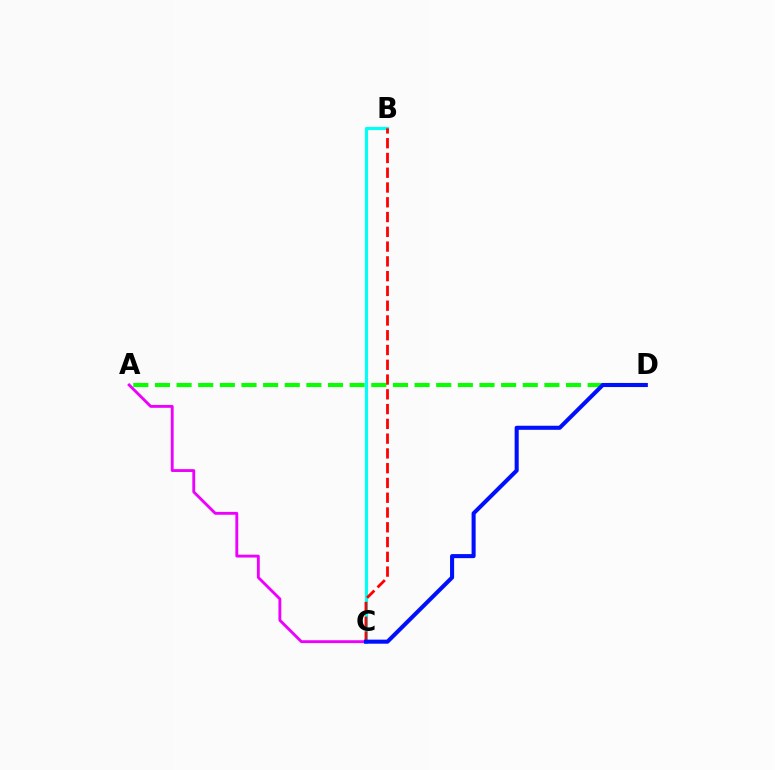{('B', 'C'): [{'color': '#fcf500', 'line_style': 'dashed', 'thickness': 1.87}, {'color': '#00fff6', 'line_style': 'solid', 'thickness': 2.26}, {'color': '#ff0000', 'line_style': 'dashed', 'thickness': 2.01}], ('A', 'C'): [{'color': '#ee00ff', 'line_style': 'solid', 'thickness': 2.06}], ('A', 'D'): [{'color': '#08ff00', 'line_style': 'dashed', 'thickness': 2.94}], ('C', 'D'): [{'color': '#0010ff', 'line_style': 'solid', 'thickness': 2.93}]}